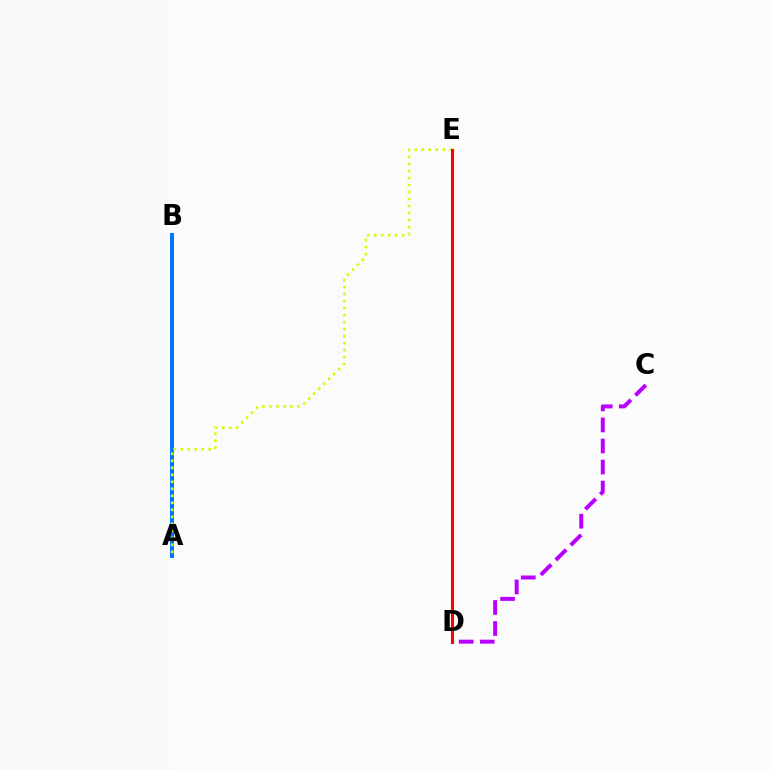{('A', 'B'): [{'color': '#0074ff', 'line_style': 'solid', 'thickness': 2.85}], ('D', 'E'): [{'color': '#00ff5c', 'line_style': 'dotted', 'thickness': 2.06}, {'color': '#ff0000', 'line_style': 'solid', 'thickness': 2.23}], ('C', 'D'): [{'color': '#b900ff', 'line_style': 'dashed', 'thickness': 2.86}], ('A', 'E'): [{'color': '#d1ff00', 'line_style': 'dotted', 'thickness': 1.9}]}